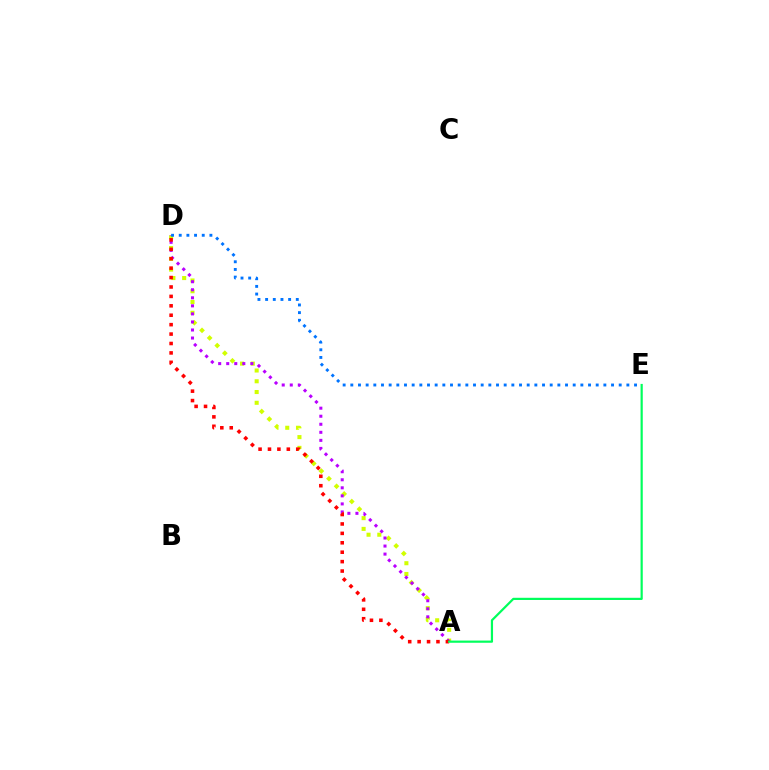{('A', 'D'): [{'color': '#d1ff00', 'line_style': 'dotted', 'thickness': 2.92}, {'color': '#b900ff', 'line_style': 'dotted', 'thickness': 2.19}, {'color': '#ff0000', 'line_style': 'dotted', 'thickness': 2.56}], ('A', 'E'): [{'color': '#00ff5c', 'line_style': 'solid', 'thickness': 1.58}], ('D', 'E'): [{'color': '#0074ff', 'line_style': 'dotted', 'thickness': 2.08}]}